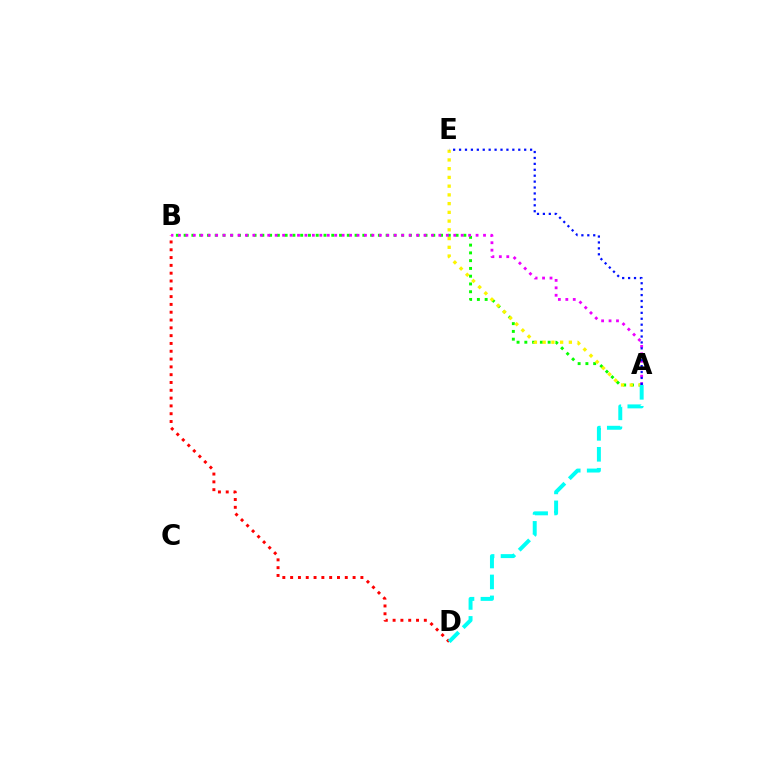{('A', 'B'): [{'color': '#08ff00', 'line_style': 'dotted', 'thickness': 2.11}, {'color': '#ee00ff', 'line_style': 'dotted', 'thickness': 2.02}], ('A', 'E'): [{'color': '#fcf500', 'line_style': 'dotted', 'thickness': 2.37}, {'color': '#0010ff', 'line_style': 'dotted', 'thickness': 1.61}], ('B', 'D'): [{'color': '#ff0000', 'line_style': 'dotted', 'thickness': 2.12}], ('A', 'D'): [{'color': '#00fff6', 'line_style': 'dashed', 'thickness': 2.85}]}